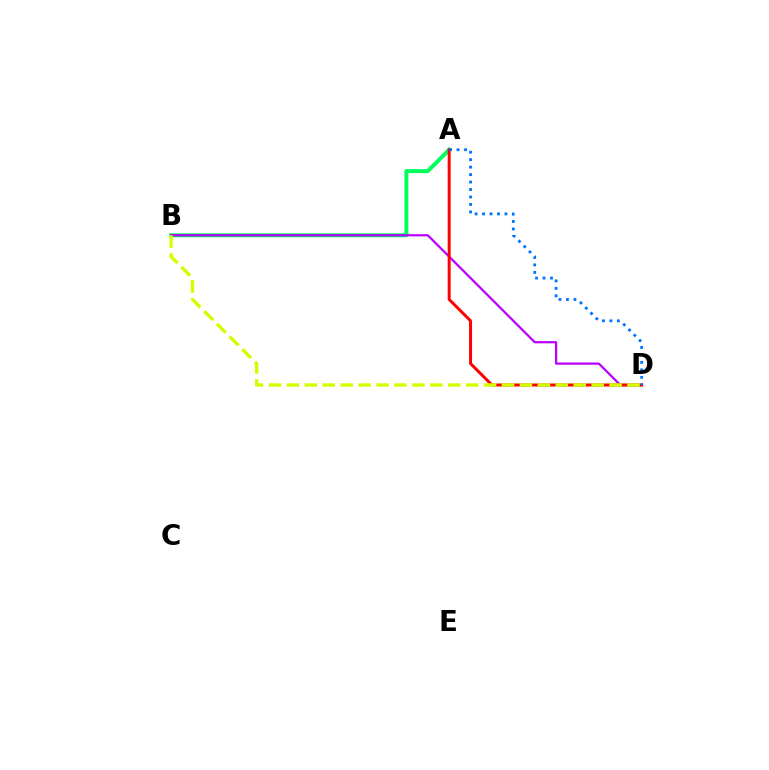{('A', 'B'): [{'color': '#00ff5c', 'line_style': 'solid', 'thickness': 2.87}], ('B', 'D'): [{'color': '#b900ff', 'line_style': 'solid', 'thickness': 1.6}, {'color': '#d1ff00', 'line_style': 'dashed', 'thickness': 2.44}], ('A', 'D'): [{'color': '#ff0000', 'line_style': 'solid', 'thickness': 2.14}, {'color': '#0074ff', 'line_style': 'dotted', 'thickness': 2.03}]}